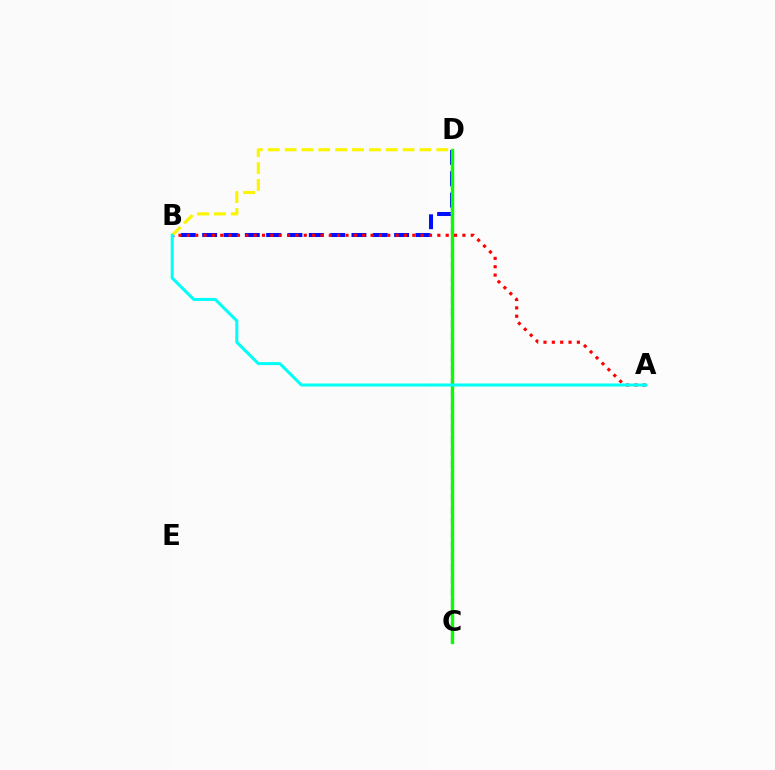{('B', 'D'): [{'color': '#0010ff', 'line_style': 'dashed', 'thickness': 2.9}, {'color': '#fcf500', 'line_style': 'dashed', 'thickness': 2.29}], ('C', 'D'): [{'color': '#ee00ff', 'line_style': 'dashed', 'thickness': 1.58}, {'color': '#08ff00', 'line_style': 'solid', 'thickness': 2.43}], ('A', 'B'): [{'color': '#ff0000', 'line_style': 'dotted', 'thickness': 2.27}, {'color': '#00fff6', 'line_style': 'solid', 'thickness': 2.17}]}